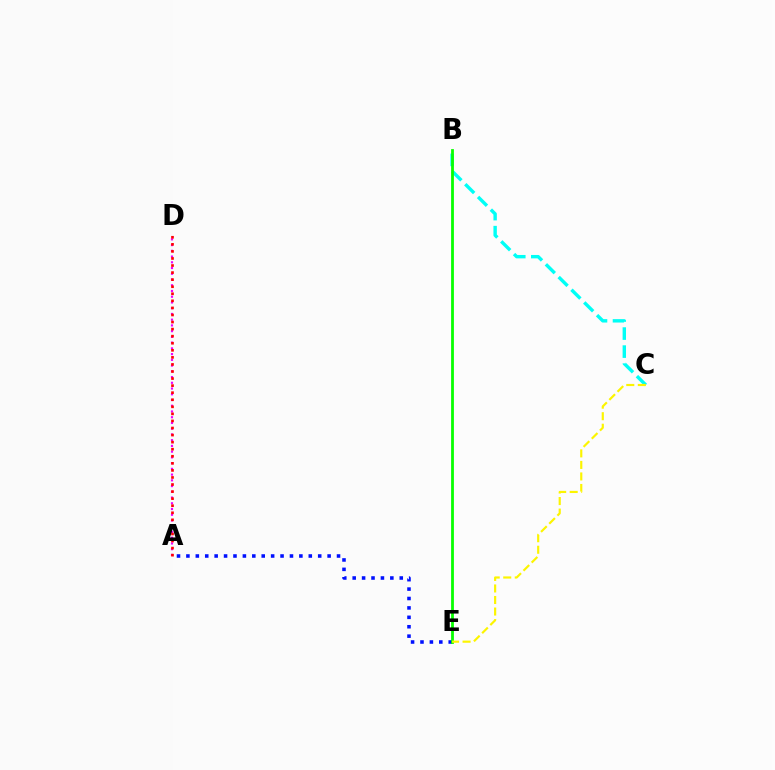{('A', 'D'): [{'color': '#ee00ff', 'line_style': 'dotted', 'thickness': 1.56}, {'color': '#ff0000', 'line_style': 'dotted', 'thickness': 1.92}], ('B', 'C'): [{'color': '#00fff6', 'line_style': 'dashed', 'thickness': 2.45}], ('A', 'E'): [{'color': '#0010ff', 'line_style': 'dotted', 'thickness': 2.56}], ('B', 'E'): [{'color': '#08ff00', 'line_style': 'solid', 'thickness': 2.01}], ('C', 'E'): [{'color': '#fcf500', 'line_style': 'dashed', 'thickness': 1.57}]}